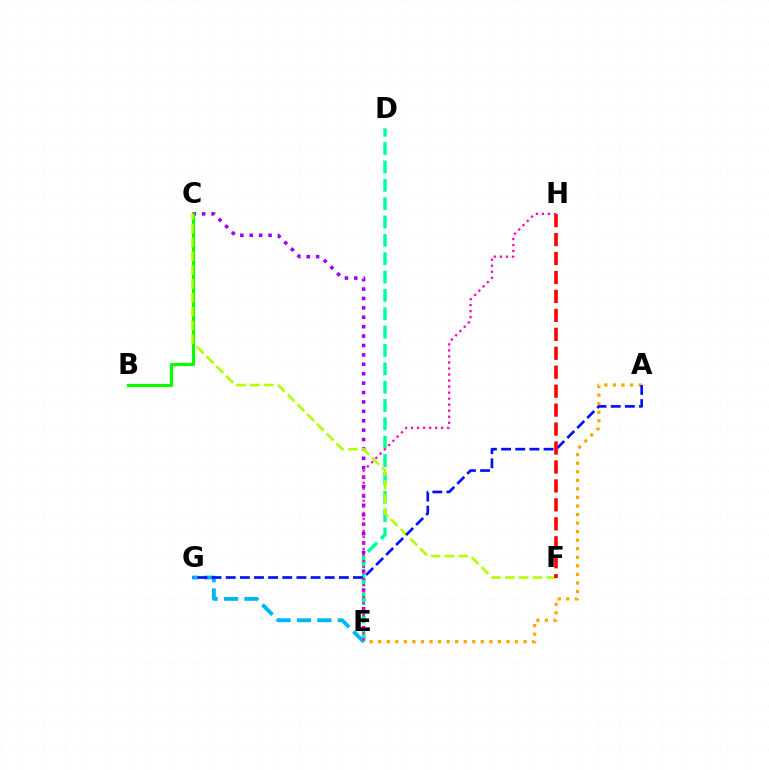{('C', 'E'): [{'color': '#9b00ff', 'line_style': 'dotted', 'thickness': 2.56}], ('D', 'E'): [{'color': '#00ff9d', 'line_style': 'dashed', 'thickness': 2.49}], ('A', 'E'): [{'color': '#ffa500', 'line_style': 'dotted', 'thickness': 2.32}], ('B', 'C'): [{'color': '#08ff00', 'line_style': 'solid', 'thickness': 2.31}], ('E', 'G'): [{'color': '#00b5ff', 'line_style': 'dashed', 'thickness': 2.78}], ('C', 'F'): [{'color': '#b3ff00', 'line_style': 'dashed', 'thickness': 1.88}], ('A', 'G'): [{'color': '#0010ff', 'line_style': 'dashed', 'thickness': 1.92}], ('F', 'H'): [{'color': '#ff0000', 'line_style': 'dashed', 'thickness': 2.57}], ('E', 'H'): [{'color': '#ff00bd', 'line_style': 'dotted', 'thickness': 1.64}]}